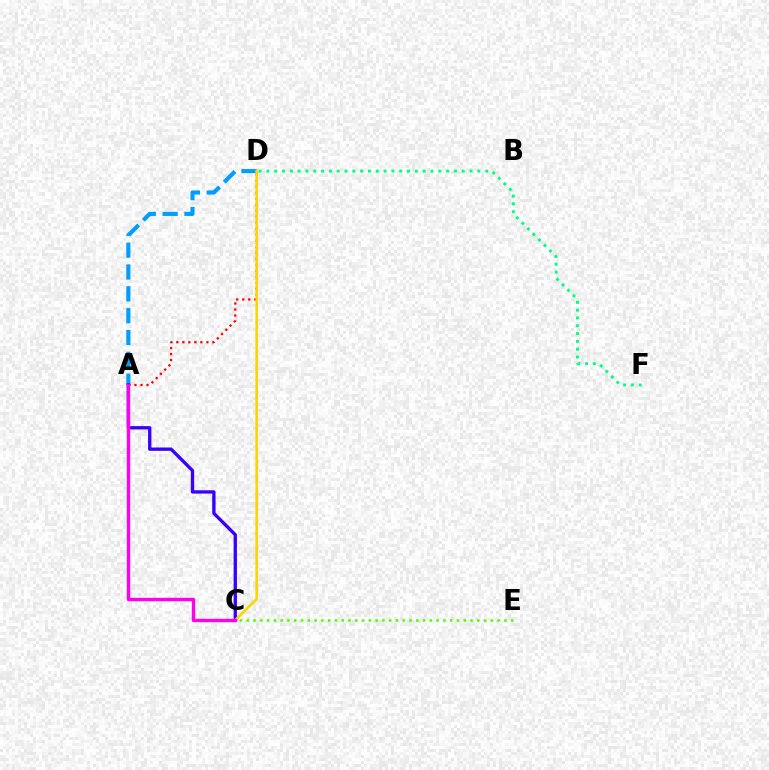{('A', 'D'): [{'color': '#009eff', 'line_style': 'dashed', 'thickness': 2.97}, {'color': '#ff0000', 'line_style': 'dotted', 'thickness': 1.63}], ('D', 'F'): [{'color': '#00ff86', 'line_style': 'dotted', 'thickness': 2.12}], ('A', 'C'): [{'color': '#3700ff', 'line_style': 'solid', 'thickness': 2.39}, {'color': '#ff00ed', 'line_style': 'solid', 'thickness': 2.43}], ('C', 'D'): [{'color': '#ffd500', 'line_style': 'solid', 'thickness': 1.89}], ('C', 'E'): [{'color': '#4fff00', 'line_style': 'dotted', 'thickness': 1.84}]}